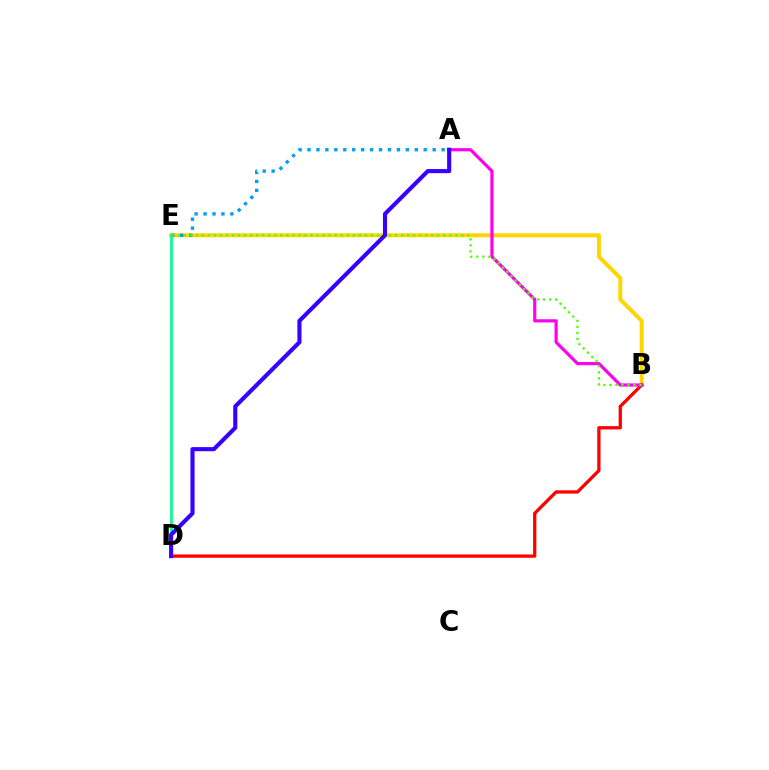{('B', 'E'): [{'color': '#ffd500', 'line_style': 'solid', 'thickness': 2.86}, {'color': '#4fff00', 'line_style': 'dotted', 'thickness': 1.64}], ('B', 'D'): [{'color': '#ff0000', 'line_style': 'solid', 'thickness': 2.36}], ('A', 'E'): [{'color': '#009eff', 'line_style': 'dotted', 'thickness': 2.43}], ('A', 'B'): [{'color': '#ff00ed', 'line_style': 'solid', 'thickness': 2.29}], ('D', 'E'): [{'color': '#00ff86', 'line_style': 'solid', 'thickness': 1.93}], ('A', 'D'): [{'color': '#3700ff', 'line_style': 'solid', 'thickness': 2.96}]}